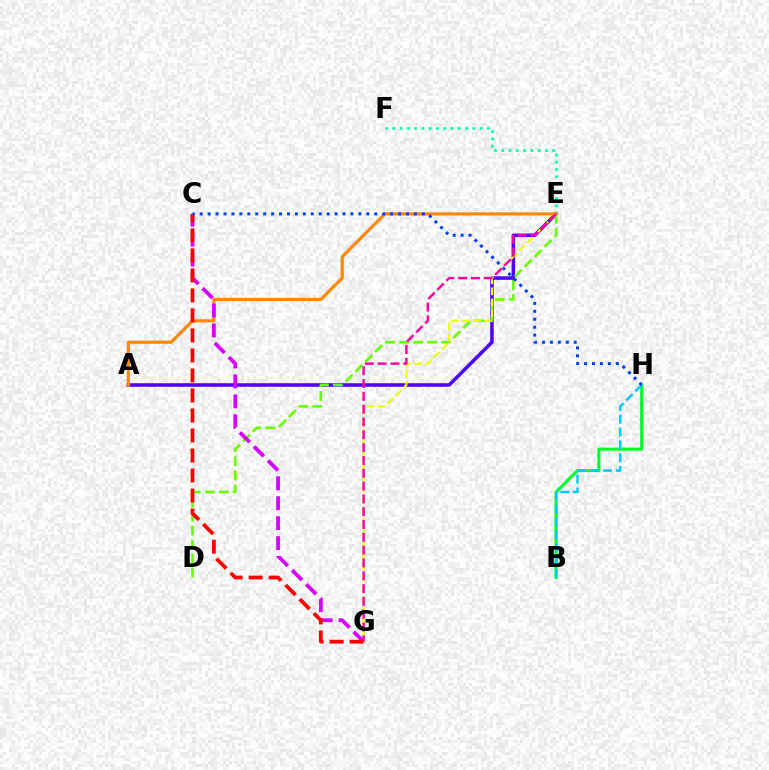{('B', 'H'): [{'color': '#00ff27', 'line_style': 'solid', 'thickness': 2.24}, {'color': '#00c7ff', 'line_style': 'dashed', 'thickness': 1.74}], ('A', 'E'): [{'color': '#4f00ff', 'line_style': 'solid', 'thickness': 2.55}, {'color': '#ff8800', 'line_style': 'solid', 'thickness': 2.28}], ('D', 'E'): [{'color': '#66ff00', 'line_style': 'dashed', 'thickness': 1.9}], ('E', 'F'): [{'color': '#00ffaf', 'line_style': 'dotted', 'thickness': 1.98}], ('C', 'G'): [{'color': '#d600ff', 'line_style': 'dashed', 'thickness': 2.71}, {'color': '#ff0000', 'line_style': 'dashed', 'thickness': 2.72}], ('E', 'G'): [{'color': '#eeff00', 'line_style': 'dashed', 'thickness': 1.51}, {'color': '#ff00a0', 'line_style': 'dashed', 'thickness': 1.74}], ('C', 'H'): [{'color': '#003fff', 'line_style': 'dotted', 'thickness': 2.16}]}